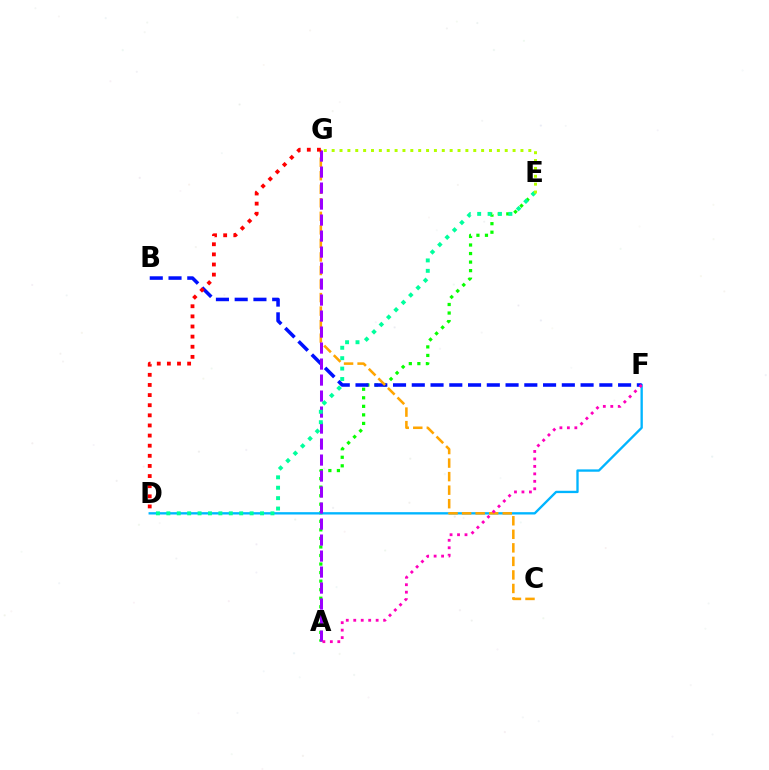{('A', 'E'): [{'color': '#08ff00', 'line_style': 'dotted', 'thickness': 2.32}], ('D', 'F'): [{'color': '#00b5ff', 'line_style': 'solid', 'thickness': 1.68}], ('B', 'F'): [{'color': '#0010ff', 'line_style': 'dashed', 'thickness': 2.55}], ('C', 'G'): [{'color': '#ffa500', 'line_style': 'dashed', 'thickness': 1.84}], ('A', 'G'): [{'color': '#9b00ff', 'line_style': 'dashed', 'thickness': 2.17}], ('D', 'G'): [{'color': '#ff0000', 'line_style': 'dotted', 'thickness': 2.75}], ('A', 'F'): [{'color': '#ff00bd', 'line_style': 'dotted', 'thickness': 2.03}], ('D', 'E'): [{'color': '#00ff9d', 'line_style': 'dotted', 'thickness': 2.83}], ('E', 'G'): [{'color': '#b3ff00', 'line_style': 'dotted', 'thickness': 2.14}]}